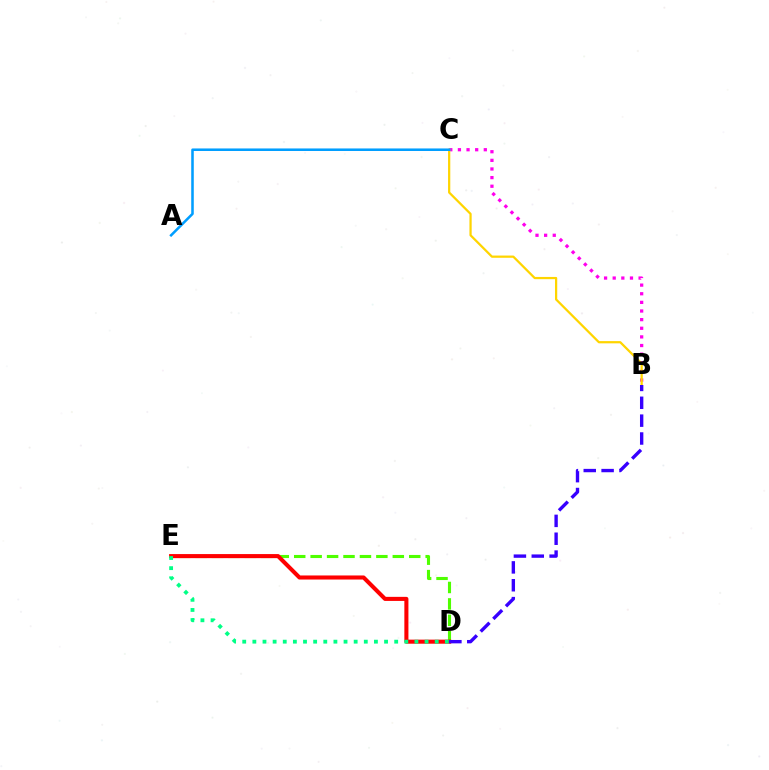{('D', 'E'): [{'color': '#4fff00', 'line_style': 'dashed', 'thickness': 2.23}, {'color': '#ff0000', 'line_style': 'solid', 'thickness': 2.93}, {'color': '#00ff86', 'line_style': 'dotted', 'thickness': 2.75}], ('B', 'C'): [{'color': '#ff00ed', 'line_style': 'dotted', 'thickness': 2.34}, {'color': '#ffd500', 'line_style': 'solid', 'thickness': 1.61}], ('A', 'C'): [{'color': '#009eff', 'line_style': 'solid', 'thickness': 1.83}], ('B', 'D'): [{'color': '#3700ff', 'line_style': 'dashed', 'thickness': 2.43}]}